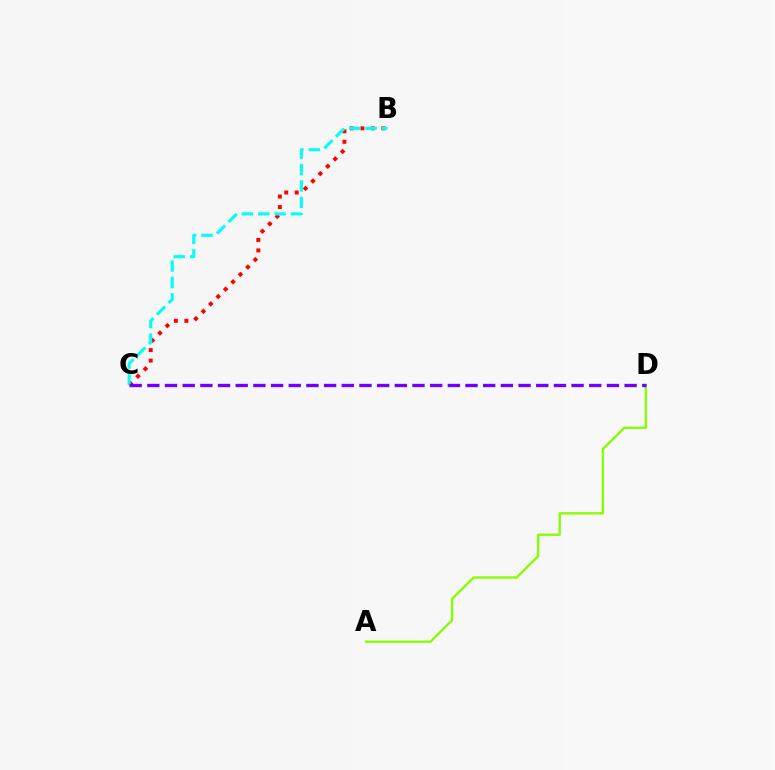{('A', 'D'): [{'color': '#84ff00', 'line_style': 'solid', 'thickness': 1.69}], ('B', 'C'): [{'color': '#ff0000', 'line_style': 'dotted', 'thickness': 2.84}, {'color': '#00fff6', 'line_style': 'dashed', 'thickness': 2.23}], ('C', 'D'): [{'color': '#7200ff', 'line_style': 'dashed', 'thickness': 2.4}]}